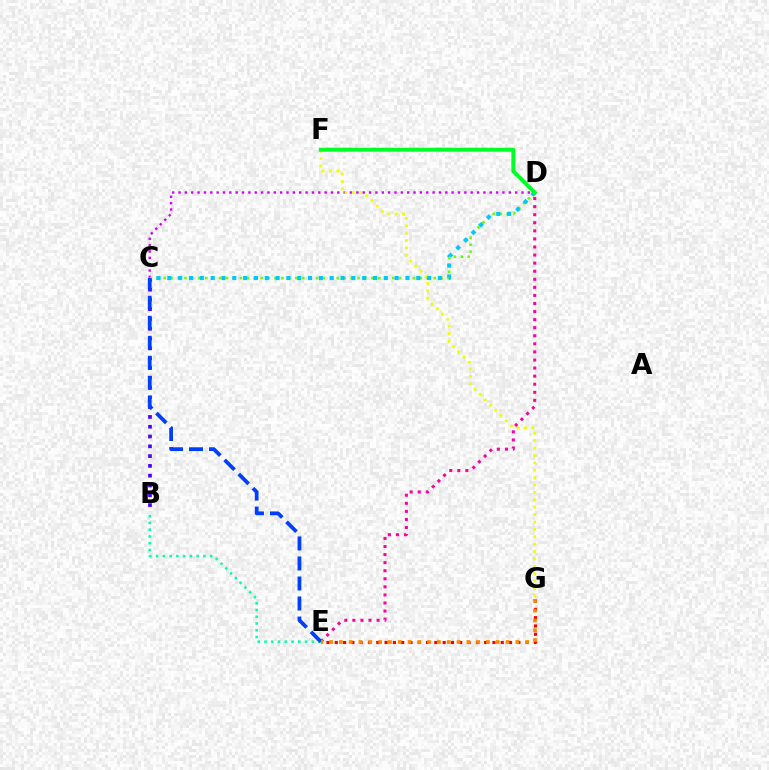{('C', 'D'): [{'color': '#d600ff', 'line_style': 'dotted', 'thickness': 1.73}, {'color': '#66ff00', 'line_style': 'dotted', 'thickness': 1.88}, {'color': '#00c7ff', 'line_style': 'dotted', 'thickness': 2.94}], ('E', 'G'): [{'color': '#ff0000', 'line_style': 'dotted', 'thickness': 2.25}, {'color': '#ff8800', 'line_style': 'dotted', 'thickness': 2.66}], ('F', 'G'): [{'color': '#eeff00', 'line_style': 'dotted', 'thickness': 2.01}], ('B', 'E'): [{'color': '#00ffaf', 'line_style': 'dotted', 'thickness': 1.84}], ('B', 'C'): [{'color': '#4f00ff', 'line_style': 'dotted', 'thickness': 2.66}], ('D', 'E'): [{'color': '#ff00a0', 'line_style': 'dotted', 'thickness': 2.19}], ('C', 'E'): [{'color': '#003fff', 'line_style': 'dashed', 'thickness': 2.72}], ('D', 'F'): [{'color': '#00ff27', 'line_style': 'solid', 'thickness': 2.84}]}